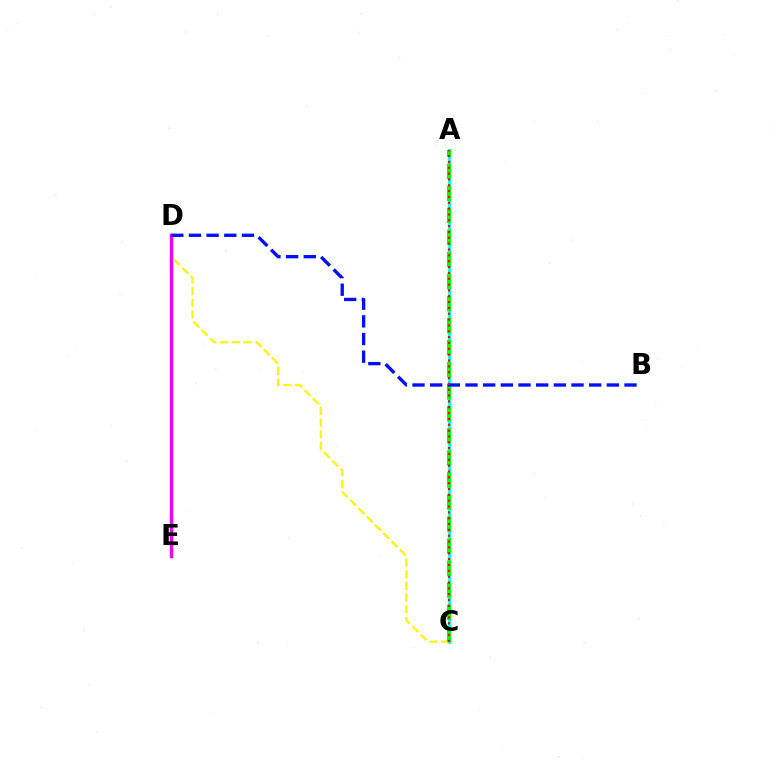{('C', 'D'): [{'color': '#fcf500', 'line_style': 'dashed', 'thickness': 1.59}], ('A', 'C'): [{'color': '#00fff6', 'line_style': 'solid', 'thickness': 2.03}, {'color': '#08ff00', 'line_style': 'dashed', 'thickness': 3.0}, {'color': '#ff0000', 'line_style': 'dotted', 'thickness': 1.59}], ('D', 'E'): [{'color': '#ee00ff', 'line_style': 'solid', 'thickness': 2.47}], ('B', 'D'): [{'color': '#0010ff', 'line_style': 'dashed', 'thickness': 2.4}]}